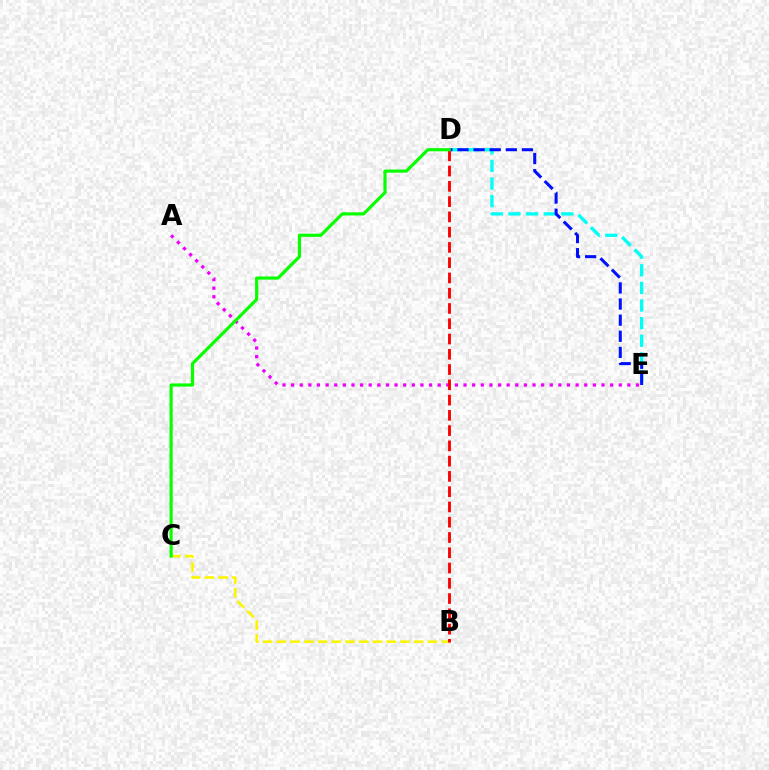{('D', 'E'): [{'color': '#00fff6', 'line_style': 'dashed', 'thickness': 2.39}, {'color': '#0010ff', 'line_style': 'dashed', 'thickness': 2.19}], ('A', 'E'): [{'color': '#ee00ff', 'line_style': 'dotted', 'thickness': 2.34}], ('B', 'C'): [{'color': '#fcf500', 'line_style': 'dashed', 'thickness': 1.86}], ('B', 'D'): [{'color': '#ff0000', 'line_style': 'dashed', 'thickness': 2.07}], ('C', 'D'): [{'color': '#08ff00', 'line_style': 'solid', 'thickness': 2.29}]}